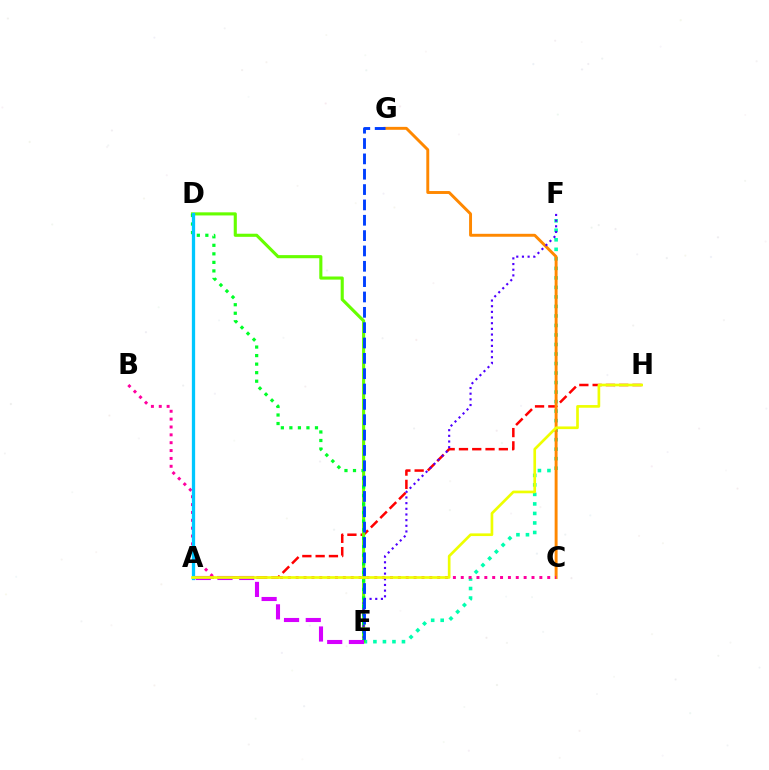{('A', 'H'): [{'color': '#ff0000', 'line_style': 'dashed', 'thickness': 1.81}, {'color': '#eeff00', 'line_style': 'solid', 'thickness': 1.93}], ('E', 'F'): [{'color': '#00ffaf', 'line_style': 'dotted', 'thickness': 2.59}, {'color': '#4f00ff', 'line_style': 'dotted', 'thickness': 1.54}], ('C', 'G'): [{'color': '#ff8800', 'line_style': 'solid', 'thickness': 2.11}], ('B', 'C'): [{'color': '#ff00a0', 'line_style': 'dotted', 'thickness': 2.14}], ('D', 'E'): [{'color': '#66ff00', 'line_style': 'solid', 'thickness': 2.24}, {'color': '#00ff27', 'line_style': 'dotted', 'thickness': 2.32}], ('A', 'E'): [{'color': '#d600ff', 'line_style': 'dashed', 'thickness': 2.95}], ('A', 'D'): [{'color': '#00c7ff', 'line_style': 'solid', 'thickness': 2.36}], ('E', 'G'): [{'color': '#003fff', 'line_style': 'dashed', 'thickness': 2.08}]}